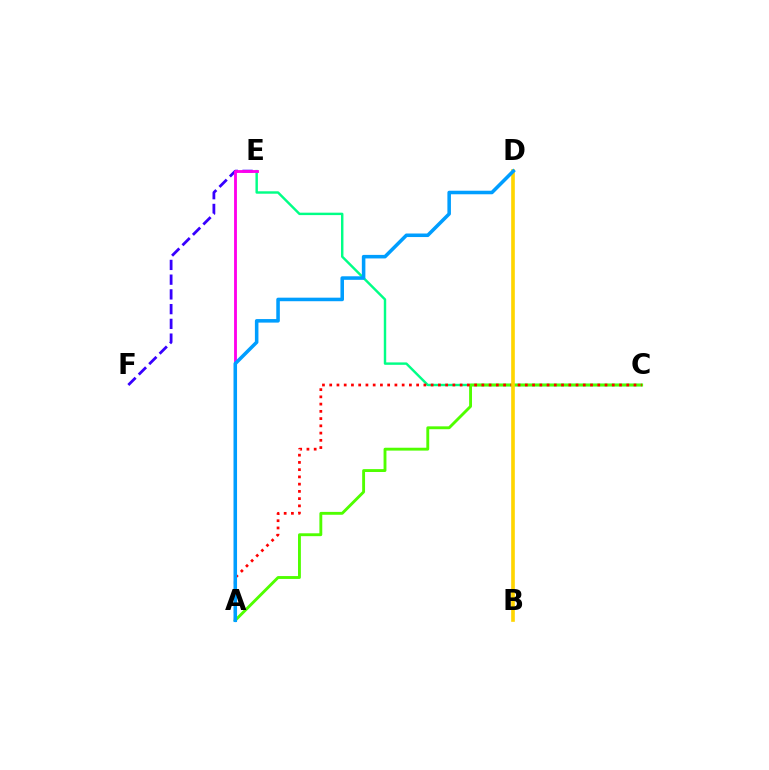{('C', 'E'): [{'color': '#00ff86', 'line_style': 'solid', 'thickness': 1.75}], ('E', 'F'): [{'color': '#3700ff', 'line_style': 'dashed', 'thickness': 2.0}], ('A', 'E'): [{'color': '#ff00ed', 'line_style': 'solid', 'thickness': 2.05}], ('A', 'C'): [{'color': '#4fff00', 'line_style': 'solid', 'thickness': 2.07}, {'color': '#ff0000', 'line_style': 'dotted', 'thickness': 1.97}], ('B', 'D'): [{'color': '#ffd500', 'line_style': 'solid', 'thickness': 2.62}], ('A', 'D'): [{'color': '#009eff', 'line_style': 'solid', 'thickness': 2.55}]}